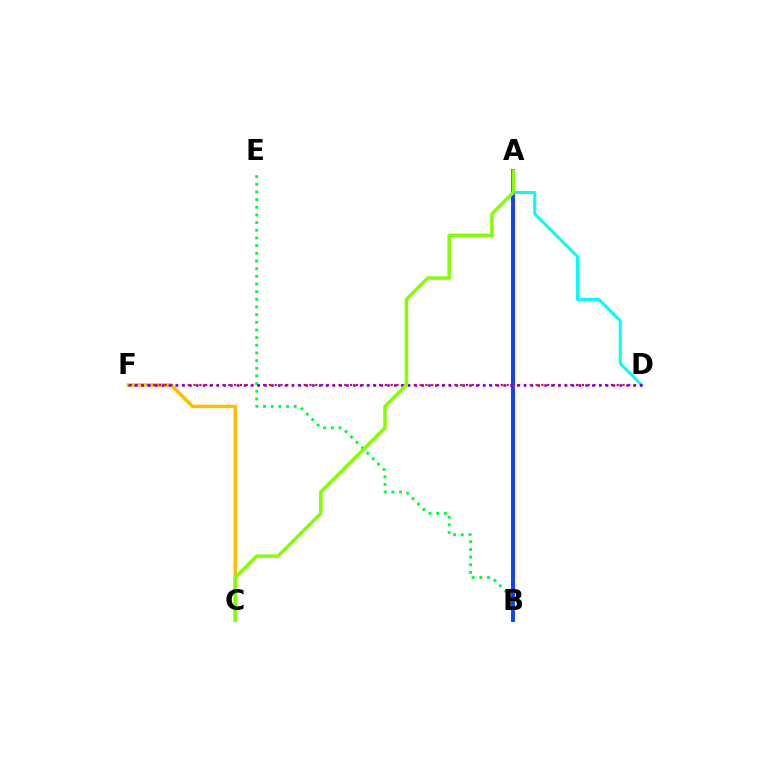{('C', 'F'): [{'color': '#ffbd00', 'line_style': 'solid', 'thickness': 2.49}], ('A', 'D'): [{'color': '#00fff6', 'line_style': 'solid', 'thickness': 2.16}], ('A', 'B'): [{'color': '#ff00cf', 'line_style': 'solid', 'thickness': 2.91}, {'color': '#004bff', 'line_style': 'solid', 'thickness': 2.59}], ('B', 'E'): [{'color': '#00ff39', 'line_style': 'dotted', 'thickness': 2.08}], ('D', 'F'): [{'color': '#ff0000', 'line_style': 'dotted', 'thickness': 1.57}, {'color': '#7200ff', 'line_style': 'dotted', 'thickness': 1.86}], ('A', 'C'): [{'color': '#84ff00', 'line_style': 'solid', 'thickness': 2.5}]}